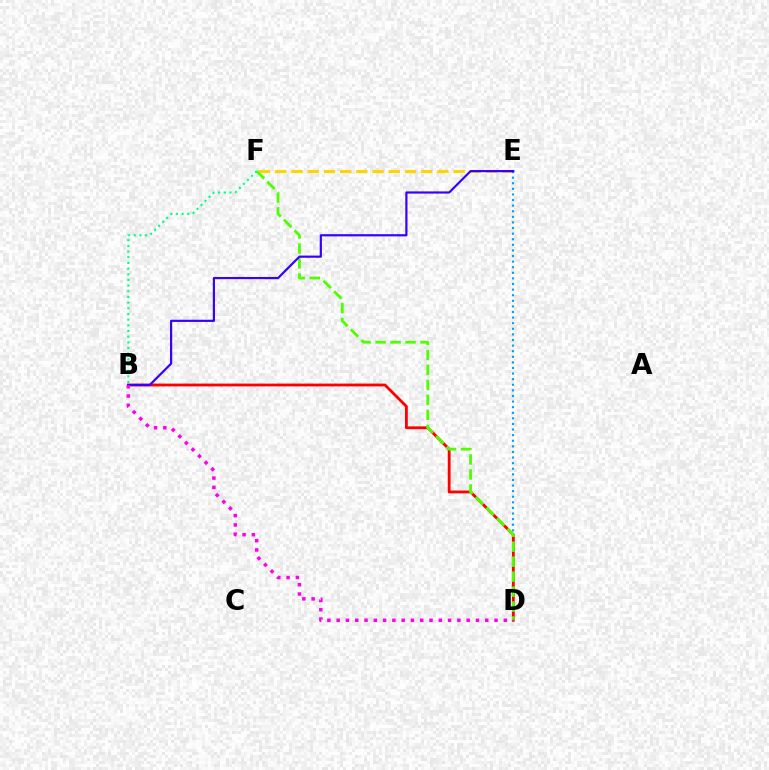{('E', 'F'): [{'color': '#ffd500', 'line_style': 'dashed', 'thickness': 2.2}], ('D', 'E'): [{'color': '#009eff', 'line_style': 'dotted', 'thickness': 1.52}], ('B', 'D'): [{'color': '#ff0000', 'line_style': 'solid', 'thickness': 2.03}, {'color': '#ff00ed', 'line_style': 'dotted', 'thickness': 2.52}], ('D', 'F'): [{'color': '#4fff00', 'line_style': 'dashed', 'thickness': 2.04}], ('B', 'E'): [{'color': '#3700ff', 'line_style': 'solid', 'thickness': 1.58}], ('B', 'F'): [{'color': '#00ff86', 'line_style': 'dotted', 'thickness': 1.54}]}